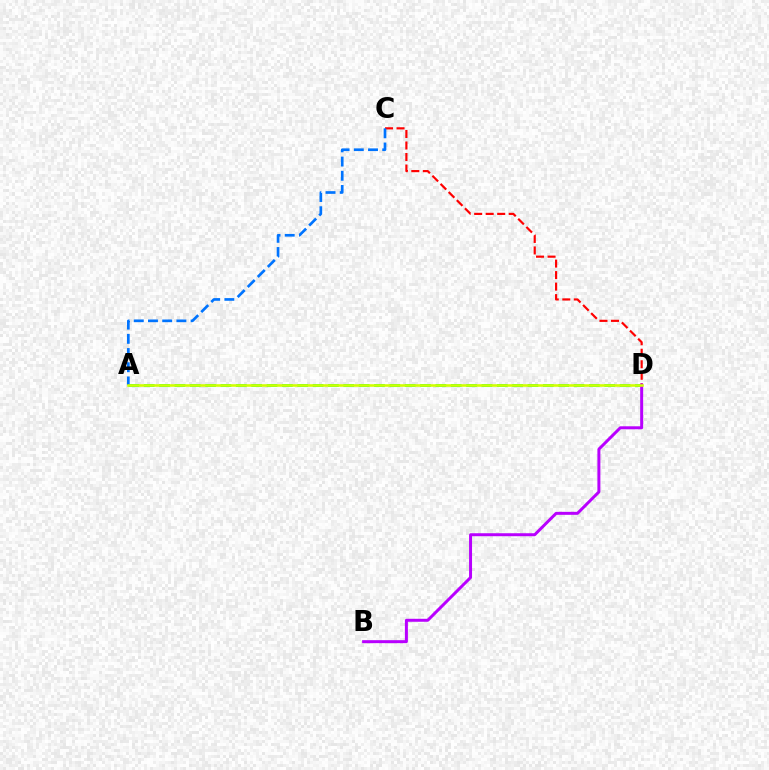{('C', 'D'): [{'color': '#ff0000', 'line_style': 'dashed', 'thickness': 1.56}], ('A', 'D'): [{'color': '#00ff5c', 'line_style': 'dashed', 'thickness': 2.09}, {'color': '#d1ff00', 'line_style': 'solid', 'thickness': 1.85}], ('A', 'C'): [{'color': '#0074ff', 'line_style': 'dashed', 'thickness': 1.93}], ('B', 'D'): [{'color': '#b900ff', 'line_style': 'solid', 'thickness': 2.14}]}